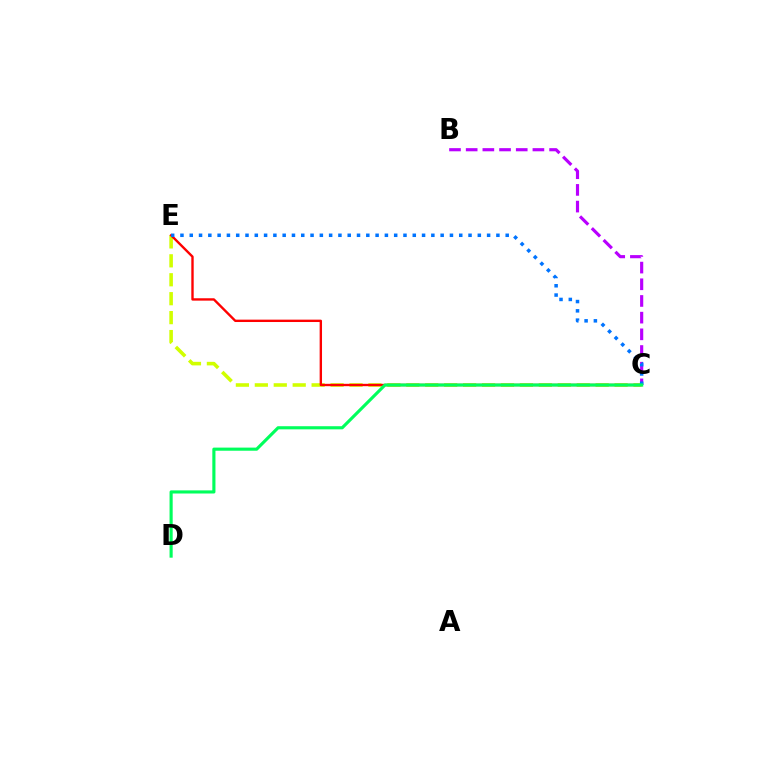{('C', 'E'): [{'color': '#d1ff00', 'line_style': 'dashed', 'thickness': 2.57}, {'color': '#ff0000', 'line_style': 'solid', 'thickness': 1.71}, {'color': '#0074ff', 'line_style': 'dotted', 'thickness': 2.52}], ('B', 'C'): [{'color': '#b900ff', 'line_style': 'dashed', 'thickness': 2.27}], ('C', 'D'): [{'color': '#00ff5c', 'line_style': 'solid', 'thickness': 2.25}]}